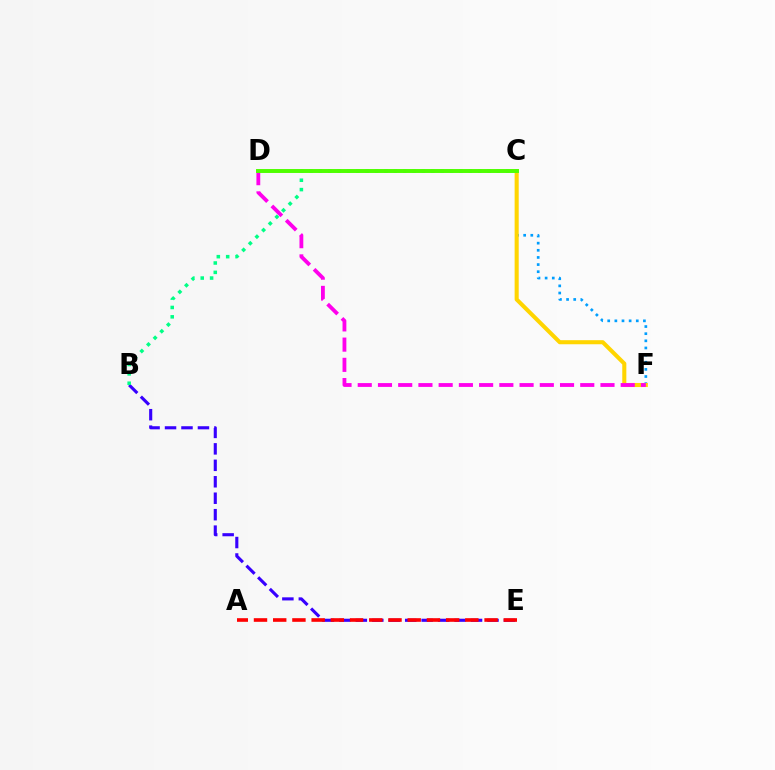{('C', 'F'): [{'color': '#009eff', 'line_style': 'dotted', 'thickness': 1.94}, {'color': '#ffd500', 'line_style': 'solid', 'thickness': 2.93}], ('B', 'E'): [{'color': '#3700ff', 'line_style': 'dashed', 'thickness': 2.24}], ('D', 'F'): [{'color': '#ff00ed', 'line_style': 'dashed', 'thickness': 2.75}], ('A', 'E'): [{'color': '#ff0000', 'line_style': 'dashed', 'thickness': 2.61}], ('B', 'C'): [{'color': '#00ff86', 'line_style': 'dotted', 'thickness': 2.55}], ('C', 'D'): [{'color': '#4fff00', 'line_style': 'solid', 'thickness': 2.83}]}